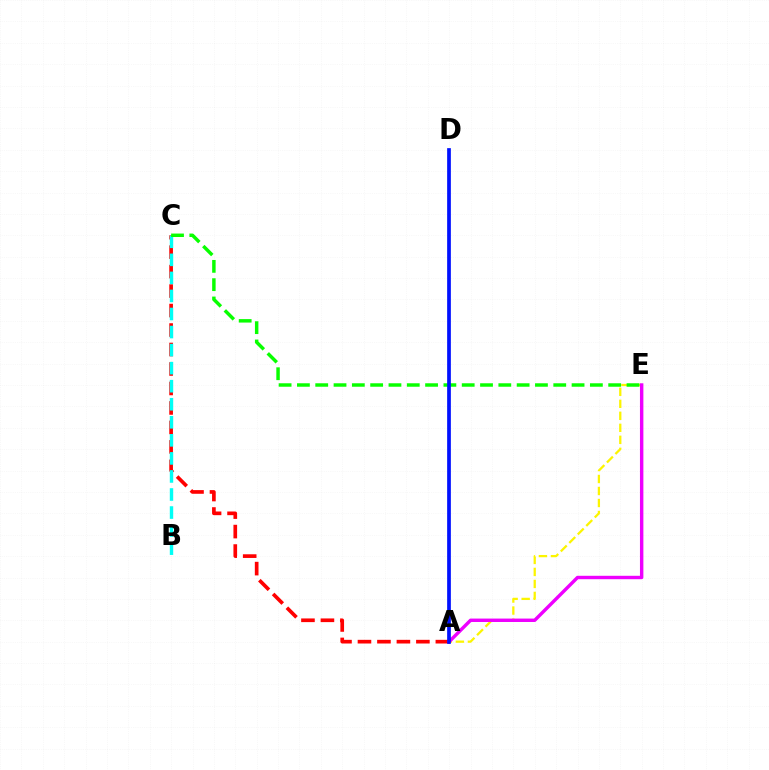{('A', 'C'): [{'color': '#ff0000', 'line_style': 'dashed', 'thickness': 2.65}], ('B', 'C'): [{'color': '#00fff6', 'line_style': 'dashed', 'thickness': 2.45}], ('A', 'E'): [{'color': '#fcf500', 'line_style': 'dashed', 'thickness': 1.63}, {'color': '#ee00ff', 'line_style': 'solid', 'thickness': 2.46}], ('C', 'E'): [{'color': '#08ff00', 'line_style': 'dashed', 'thickness': 2.49}], ('A', 'D'): [{'color': '#0010ff', 'line_style': 'solid', 'thickness': 2.67}]}